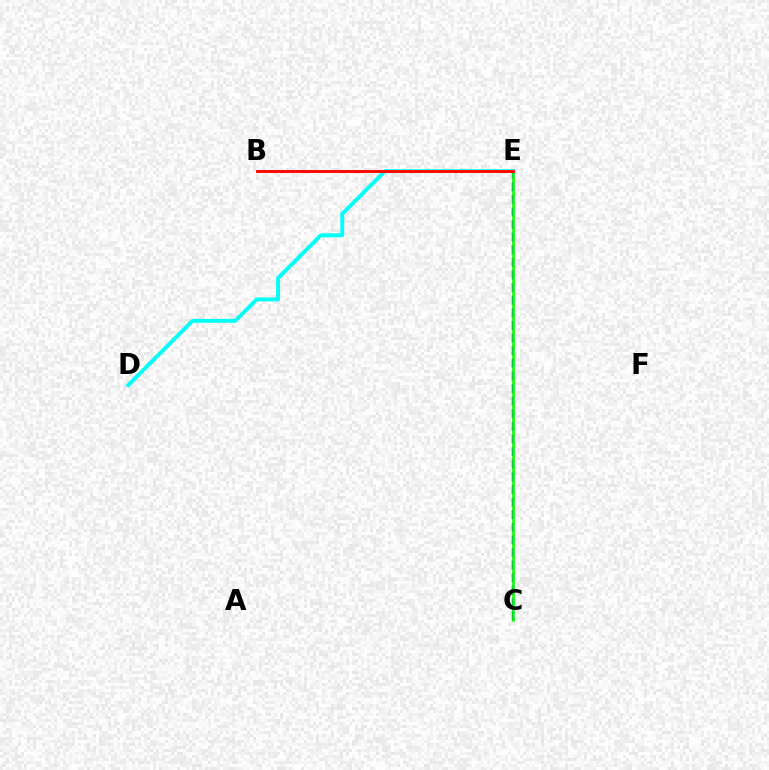{('B', 'E'): [{'color': '#ee00ff', 'line_style': 'dotted', 'thickness': 2.01}, {'color': '#fcf500', 'line_style': 'solid', 'thickness': 1.95}, {'color': '#ff0000', 'line_style': 'solid', 'thickness': 2.04}], ('C', 'E'): [{'color': '#0010ff', 'line_style': 'dashed', 'thickness': 1.71}, {'color': '#08ff00', 'line_style': 'solid', 'thickness': 1.86}], ('D', 'E'): [{'color': '#00fff6', 'line_style': 'solid', 'thickness': 2.8}]}